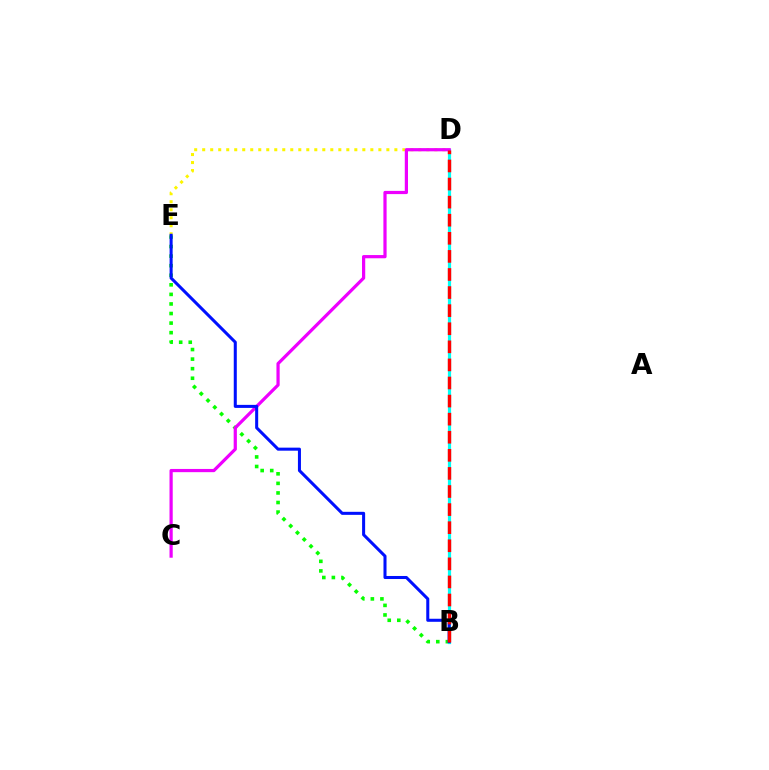{('B', 'E'): [{'color': '#08ff00', 'line_style': 'dotted', 'thickness': 2.6}, {'color': '#0010ff', 'line_style': 'solid', 'thickness': 2.19}], ('D', 'E'): [{'color': '#fcf500', 'line_style': 'dotted', 'thickness': 2.18}], ('B', 'D'): [{'color': '#00fff6', 'line_style': 'solid', 'thickness': 2.3}, {'color': '#ff0000', 'line_style': 'dashed', 'thickness': 2.46}], ('C', 'D'): [{'color': '#ee00ff', 'line_style': 'solid', 'thickness': 2.31}]}